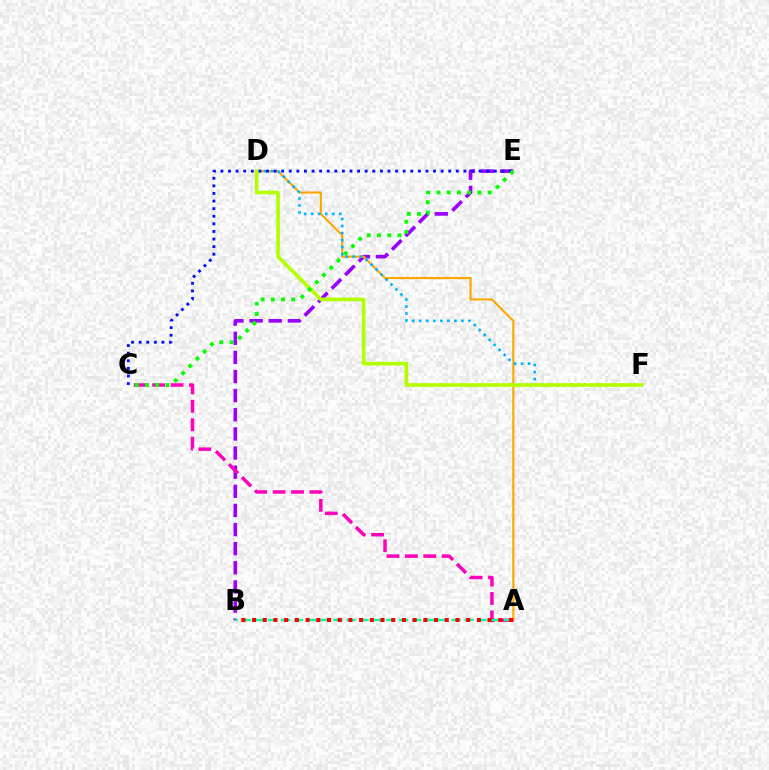{('B', 'E'): [{'color': '#9b00ff', 'line_style': 'dashed', 'thickness': 2.6}], ('A', 'D'): [{'color': '#ffa500', 'line_style': 'solid', 'thickness': 1.52}], ('A', 'C'): [{'color': '#ff00bd', 'line_style': 'dashed', 'thickness': 2.5}], ('A', 'B'): [{'color': '#00ff9d', 'line_style': 'dashed', 'thickness': 1.78}, {'color': '#ff0000', 'line_style': 'dotted', 'thickness': 2.91}], ('D', 'F'): [{'color': '#00b5ff', 'line_style': 'dotted', 'thickness': 1.91}, {'color': '#b3ff00', 'line_style': 'solid', 'thickness': 2.63}], ('C', 'E'): [{'color': '#0010ff', 'line_style': 'dotted', 'thickness': 2.06}, {'color': '#08ff00', 'line_style': 'dotted', 'thickness': 2.78}]}